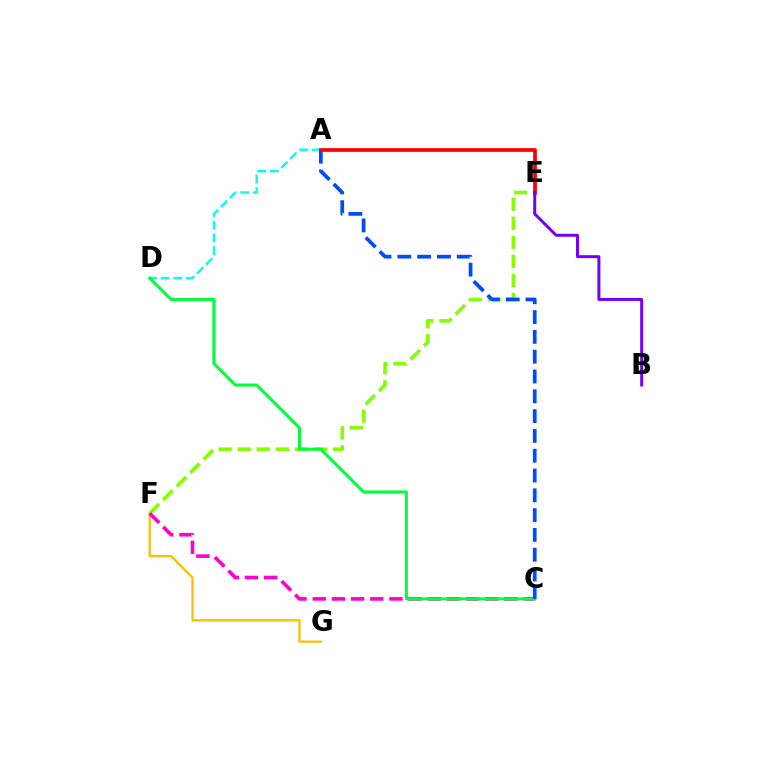{('F', 'G'): [{'color': '#ffbd00', 'line_style': 'solid', 'thickness': 1.62}], ('A', 'D'): [{'color': '#00fff6', 'line_style': 'dashed', 'thickness': 1.73}], ('E', 'F'): [{'color': '#84ff00', 'line_style': 'dashed', 'thickness': 2.59}], ('C', 'F'): [{'color': '#ff00cf', 'line_style': 'dashed', 'thickness': 2.6}], ('C', 'D'): [{'color': '#00ff39', 'line_style': 'solid', 'thickness': 2.17}], ('A', 'C'): [{'color': '#004bff', 'line_style': 'dashed', 'thickness': 2.69}], ('A', 'E'): [{'color': '#ff0000', 'line_style': 'solid', 'thickness': 2.68}], ('B', 'E'): [{'color': '#7200ff', 'line_style': 'solid', 'thickness': 2.15}]}